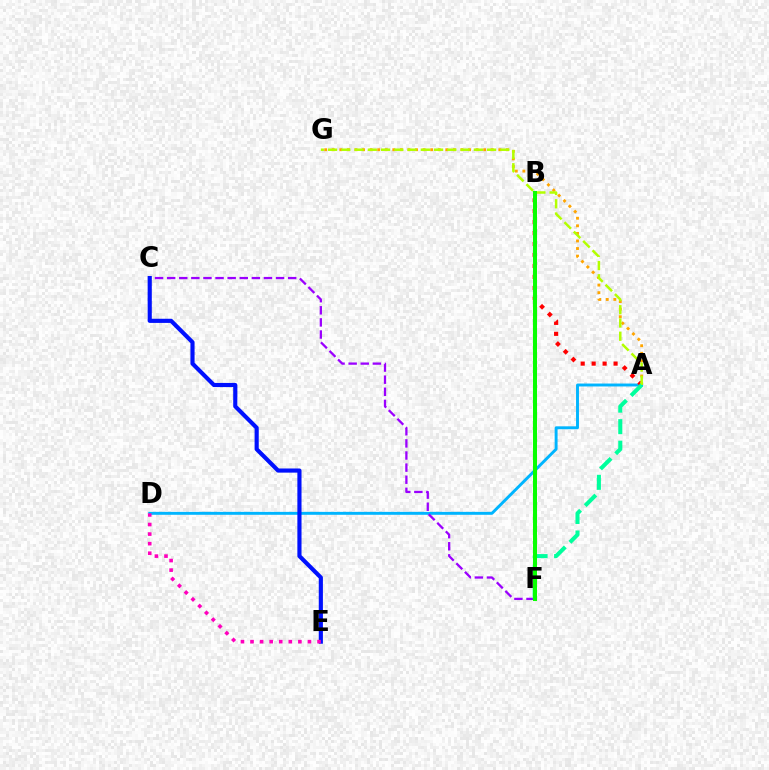{('A', 'D'): [{'color': '#00b5ff', 'line_style': 'solid', 'thickness': 2.1}], ('A', 'B'): [{'color': '#ff0000', 'line_style': 'dotted', 'thickness': 2.98}], ('A', 'G'): [{'color': '#ffa500', 'line_style': 'dotted', 'thickness': 2.06}, {'color': '#b3ff00', 'line_style': 'dashed', 'thickness': 1.8}], ('C', 'F'): [{'color': '#9b00ff', 'line_style': 'dashed', 'thickness': 1.64}], ('C', 'E'): [{'color': '#0010ff', 'line_style': 'solid', 'thickness': 2.98}], ('D', 'E'): [{'color': '#ff00bd', 'line_style': 'dotted', 'thickness': 2.6}], ('A', 'F'): [{'color': '#00ff9d', 'line_style': 'dashed', 'thickness': 2.92}], ('B', 'F'): [{'color': '#08ff00', 'line_style': 'solid', 'thickness': 2.91}]}